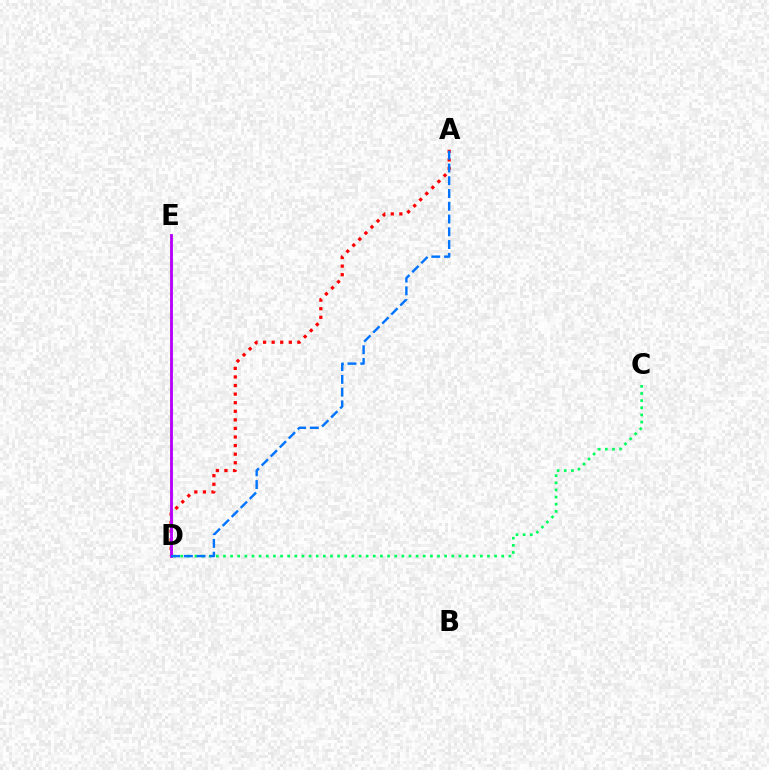{('C', 'D'): [{'color': '#00ff5c', 'line_style': 'dotted', 'thickness': 1.94}], ('A', 'D'): [{'color': '#ff0000', 'line_style': 'dotted', 'thickness': 2.33}, {'color': '#0074ff', 'line_style': 'dashed', 'thickness': 1.73}], ('D', 'E'): [{'color': '#d1ff00', 'line_style': 'dotted', 'thickness': 1.59}, {'color': '#b900ff', 'line_style': 'solid', 'thickness': 2.06}]}